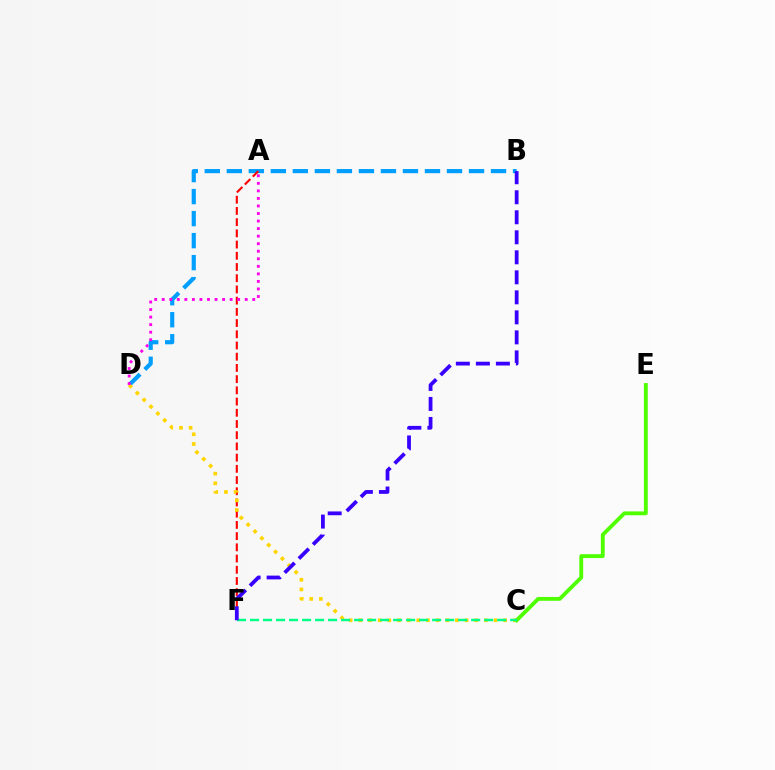{('B', 'D'): [{'color': '#009eff', 'line_style': 'dashed', 'thickness': 2.99}], ('A', 'F'): [{'color': '#ff0000', 'line_style': 'dashed', 'thickness': 1.52}], ('C', 'D'): [{'color': '#ffd500', 'line_style': 'dotted', 'thickness': 2.62}], ('C', 'E'): [{'color': '#4fff00', 'line_style': 'solid', 'thickness': 2.77}], ('C', 'F'): [{'color': '#00ff86', 'line_style': 'dashed', 'thickness': 1.77}], ('B', 'F'): [{'color': '#3700ff', 'line_style': 'dashed', 'thickness': 2.72}], ('A', 'D'): [{'color': '#ff00ed', 'line_style': 'dotted', 'thickness': 2.05}]}